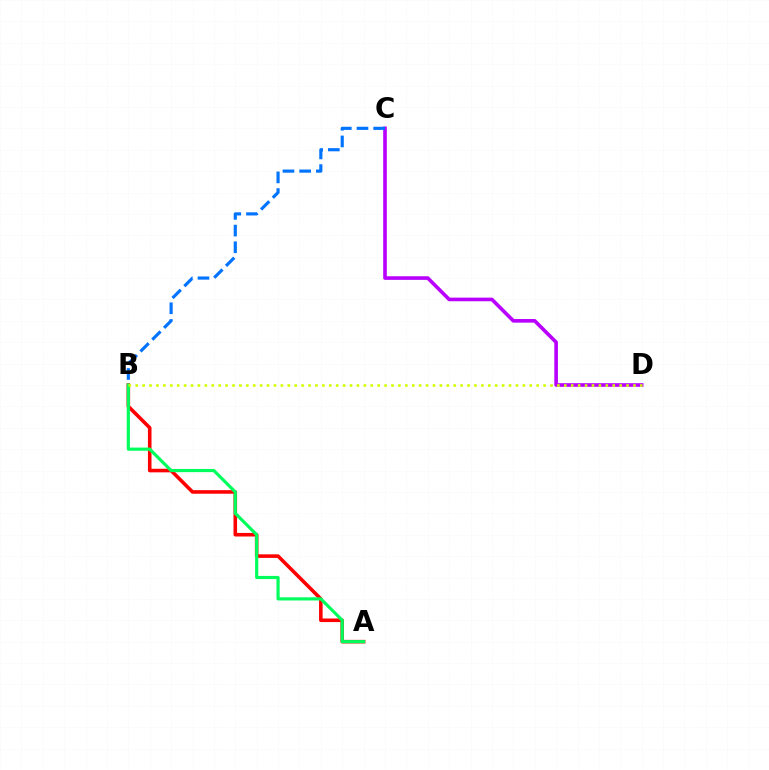{('A', 'B'): [{'color': '#ff0000', 'line_style': 'solid', 'thickness': 2.57}, {'color': '#00ff5c', 'line_style': 'solid', 'thickness': 2.28}], ('C', 'D'): [{'color': '#b900ff', 'line_style': 'solid', 'thickness': 2.61}], ('B', 'C'): [{'color': '#0074ff', 'line_style': 'dashed', 'thickness': 2.27}], ('B', 'D'): [{'color': '#d1ff00', 'line_style': 'dotted', 'thickness': 1.88}]}